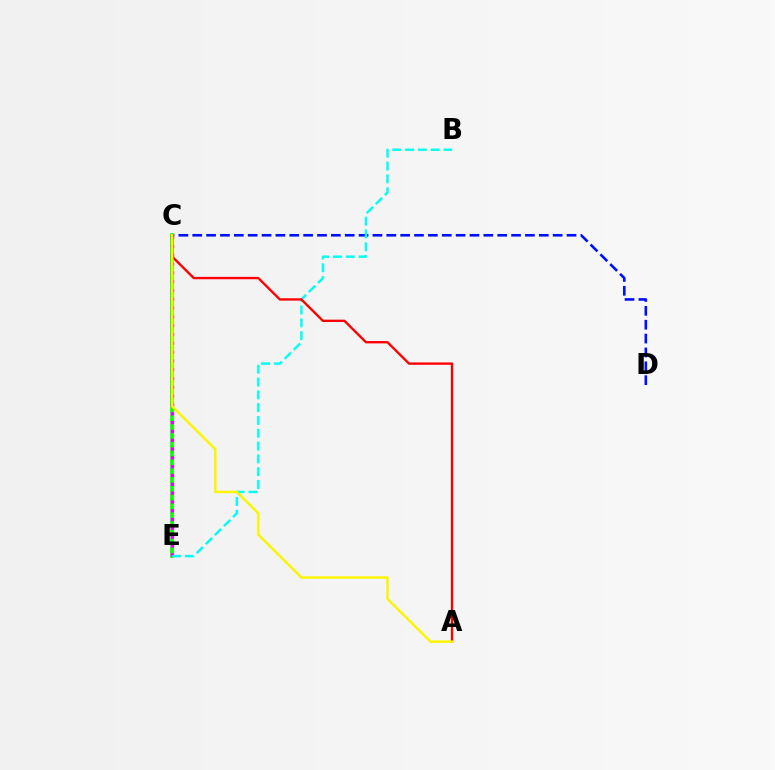{('C', 'E'): [{'color': '#08ff00', 'line_style': 'solid', 'thickness': 2.65}, {'color': '#ee00ff', 'line_style': 'dotted', 'thickness': 2.39}], ('C', 'D'): [{'color': '#0010ff', 'line_style': 'dashed', 'thickness': 1.88}], ('B', 'E'): [{'color': '#00fff6', 'line_style': 'dashed', 'thickness': 1.74}], ('A', 'C'): [{'color': '#ff0000', 'line_style': 'solid', 'thickness': 1.7}, {'color': '#fcf500', 'line_style': 'solid', 'thickness': 1.79}]}